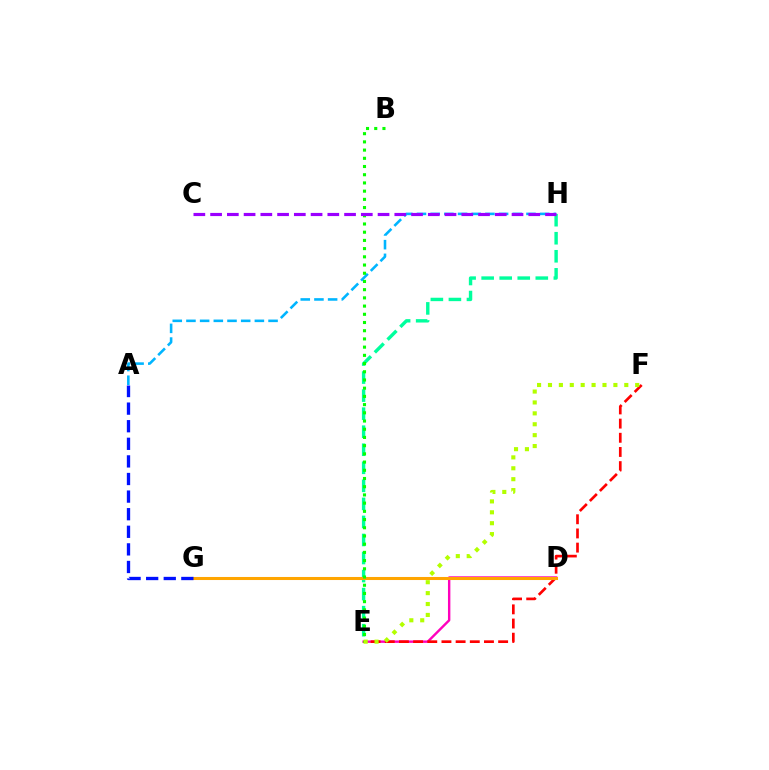{('E', 'H'): [{'color': '#00ff9d', 'line_style': 'dashed', 'thickness': 2.45}], ('D', 'E'): [{'color': '#ff00bd', 'line_style': 'solid', 'thickness': 1.73}], ('A', 'H'): [{'color': '#00b5ff', 'line_style': 'dashed', 'thickness': 1.86}], ('E', 'F'): [{'color': '#ff0000', 'line_style': 'dashed', 'thickness': 1.93}, {'color': '#b3ff00', 'line_style': 'dotted', 'thickness': 2.96}], ('D', 'G'): [{'color': '#ffa500', 'line_style': 'solid', 'thickness': 2.2}], ('B', 'E'): [{'color': '#08ff00', 'line_style': 'dotted', 'thickness': 2.23}], ('C', 'H'): [{'color': '#9b00ff', 'line_style': 'dashed', 'thickness': 2.27}], ('A', 'G'): [{'color': '#0010ff', 'line_style': 'dashed', 'thickness': 2.39}]}